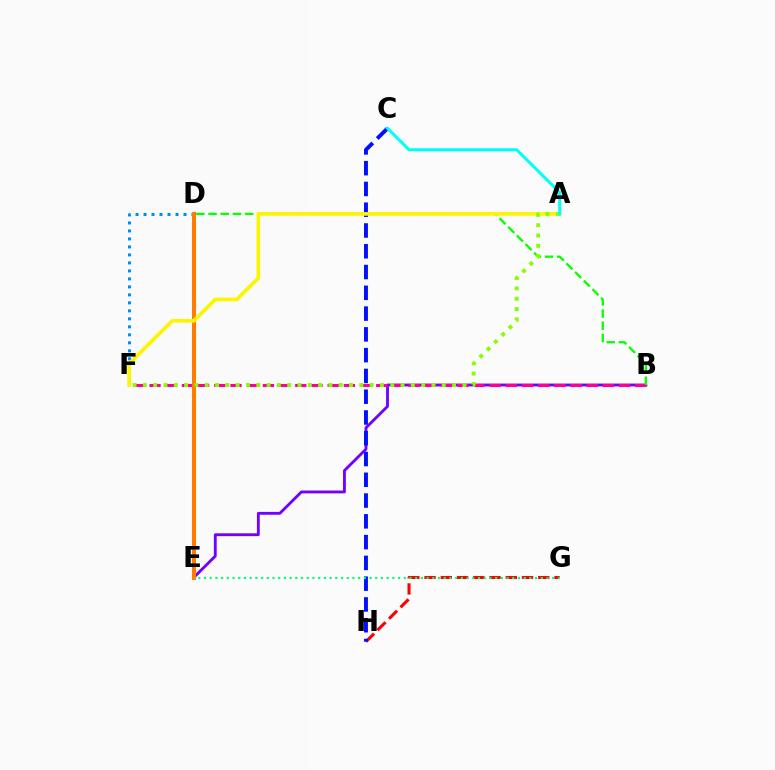{('B', 'E'): [{'color': '#7200ff', 'line_style': 'solid', 'thickness': 2.05}], ('G', 'H'): [{'color': '#ff0000', 'line_style': 'dashed', 'thickness': 2.21}], ('D', 'F'): [{'color': '#008cff', 'line_style': 'dotted', 'thickness': 2.17}], ('C', 'H'): [{'color': '#0010ff', 'line_style': 'dashed', 'thickness': 2.82}], ('B', 'F'): [{'color': '#ff0094', 'line_style': 'dashed', 'thickness': 2.2}], ('B', 'D'): [{'color': '#08ff00', 'line_style': 'dashed', 'thickness': 1.66}], ('D', 'E'): [{'color': '#ee00ff', 'line_style': 'solid', 'thickness': 1.89}, {'color': '#ff7c00', 'line_style': 'solid', 'thickness': 2.91}], ('E', 'G'): [{'color': '#00ff74', 'line_style': 'dotted', 'thickness': 1.55}], ('A', 'F'): [{'color': '#fcf500', 'line_style': 'solid', 'thickness': 2.64}, {'color': '#84ff00', 'line_style': 'dotted', 'thickness': 2.8}], ('A', 'C'): [{'color': '#00fff6', 'line_style': 'solid', 'thickness': 2.18}]}